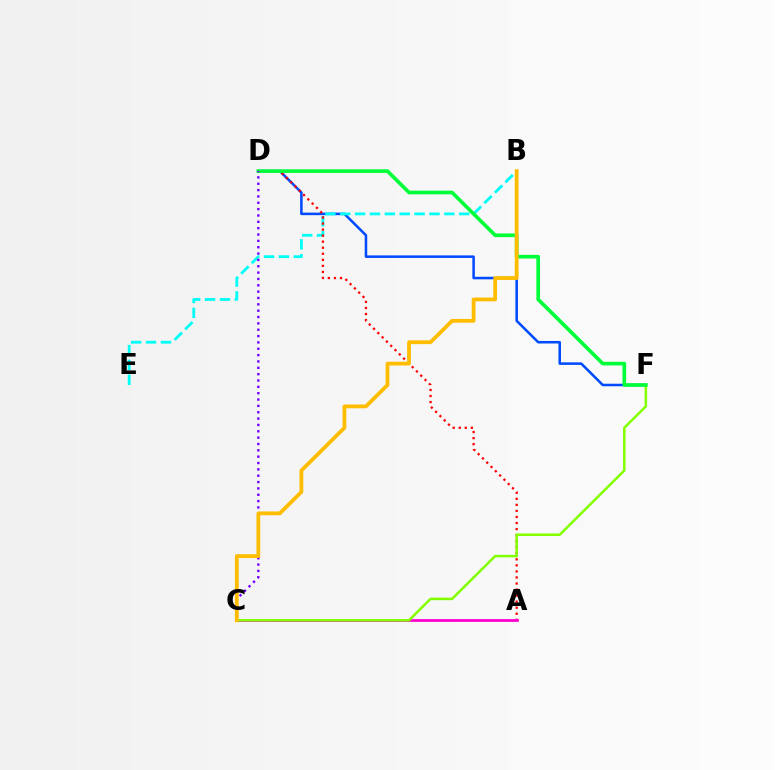{('D', 'F'): [{'color': '#004bff', 'line_style': 'solid', 'thickness': 1.83}, {'color': '#00ff39', 'line_style': 'solid', 'thickness': 2.63}], ('B', 'E'): [{'color': '#00fff6', 'line_style': 'dashed', 'thickness': 2.02}], ('A', 'D'): [{'color': '#ff0000', 'line_style': 'dotted', 'thickness': 1.64}], ('A', 'C'): [{'color': '#ff00cf', 'line_style': 'solid', 'thickness': 2.0}], ('C', 'F'): [{'color': '#84ff00', 'line_style': 'solid', 'thickness': 1.83}], ('C', 'D'): [{'color': '#7200ff', 'line_style': 'dotted', 'thickness': 1.72}], ('B', 'C'): [{'color': '#ffbd00', 'line_style': 'solid', 'thickness': 2.73}]}